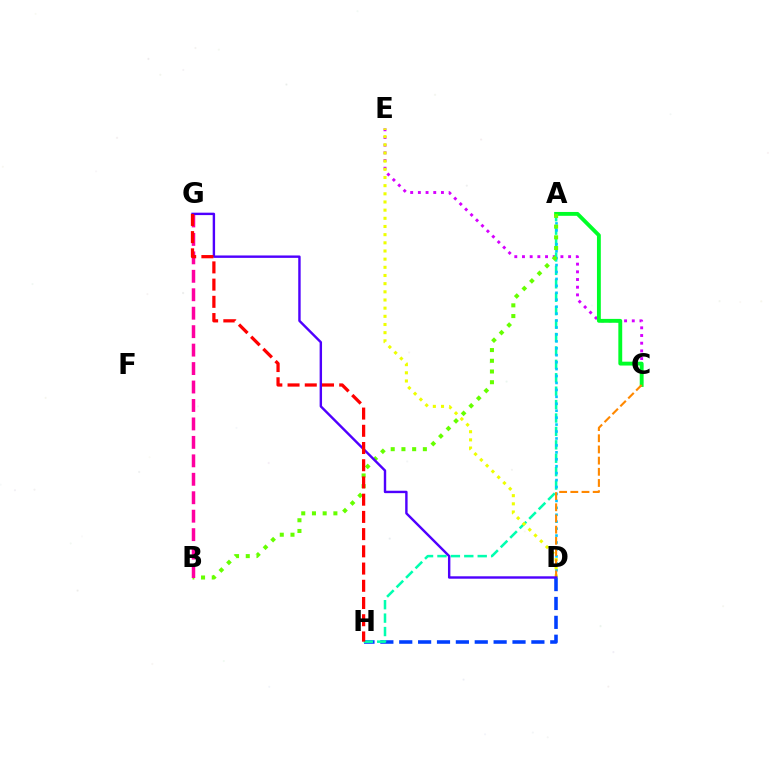{('C', 'E'): [{'color': '#d600ff', 'line_style': 'dotted', 'thickness': 2.09}], ('D', 'H'): [{'color': '#003fff', 'line_style': 'dashed', 'thickness': 2.56}], ('A', 'H'): [{'color': '#00ffaf', 'line_style': 'dashed', 'thickness': 1.82}], ('A', 'C'): [{'color': '#00ff27', 'line_style': 'solid', 'thickness': 2.78}], ('A', 'D'): [{'color': '#00c7ff', 'line_style': 'dotted', 'thickness': 1.88}], ('A', 'B'): [{'color': '#66ff00', 'line_style': 'dotted', 'thickness': 2.91}], ('D', 'E'): [{'color': '#eeff00', 'line_style': 'dotted', 'thickness': 2.22}], ('C', 'D'): [{'color': '#ff8800', 'line_style': 'dashed', 'thickness': 1.52}], ('B', 'G'): [{'color': '#ff00a0', 'line_style': 'dashed', 'thickness': 2.51}], ('D', 'G'): [{'color': '#4f00ff', 'line_style': 'solid', 'thickness': 1.74}], ('G', 'H'): [{'color': '#ff0000', 'line_style': 'dashed', 'thickness': 2.34}]}